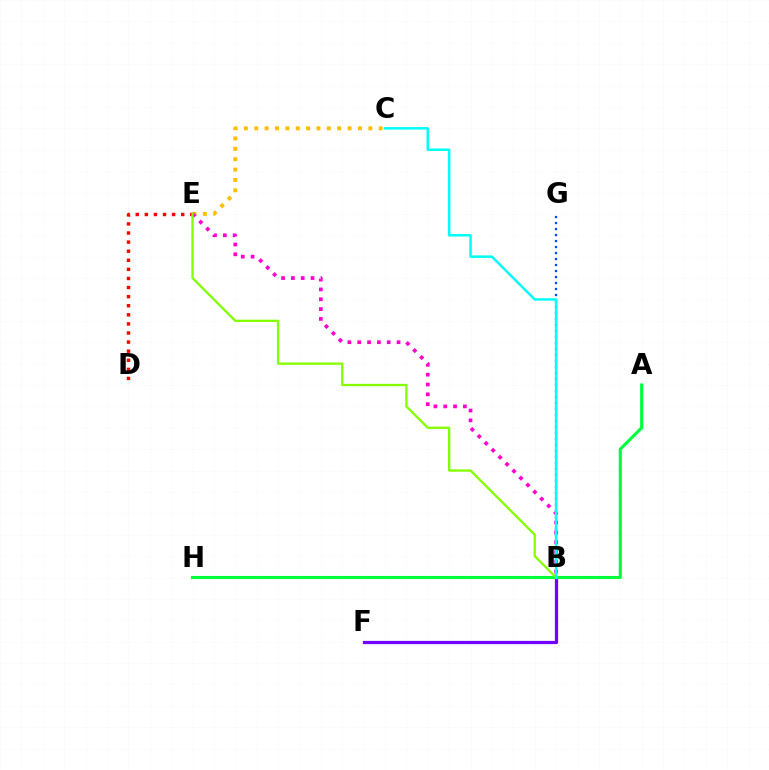{('B', 'G'): [{'color': '#004bff', 'line_style': 'dotted', 'thickness': 1.63}], ('C', 'E'): [{'color': '#ffbd00', 'line_style': 'dotted', 'thickness': 2.82}], ('B', 'F'): [{'color': '#7200ff', 'line_style': 'solid', 'thickness': 2.32}], ('D', 'E'): [{'color': '#ff0000', 'line_style': 'dotted', 'thickness': 2.47}], ('B', 'E'): [{'color': '#ff00cf', 'line_style': 'dotted', 'thickness': 2.67}, {'color': '#84ff00', 'line_style': 'solid', 'thickness': 1.66}], ('A', 'H'): [{'color': '#00ff39', 'line_style': 'solid', 'thickness': 2.23}], ('B', 'C'): [{'color': '#00fff6', 'line_style': 'solid', 'thickness': 1.81}]}